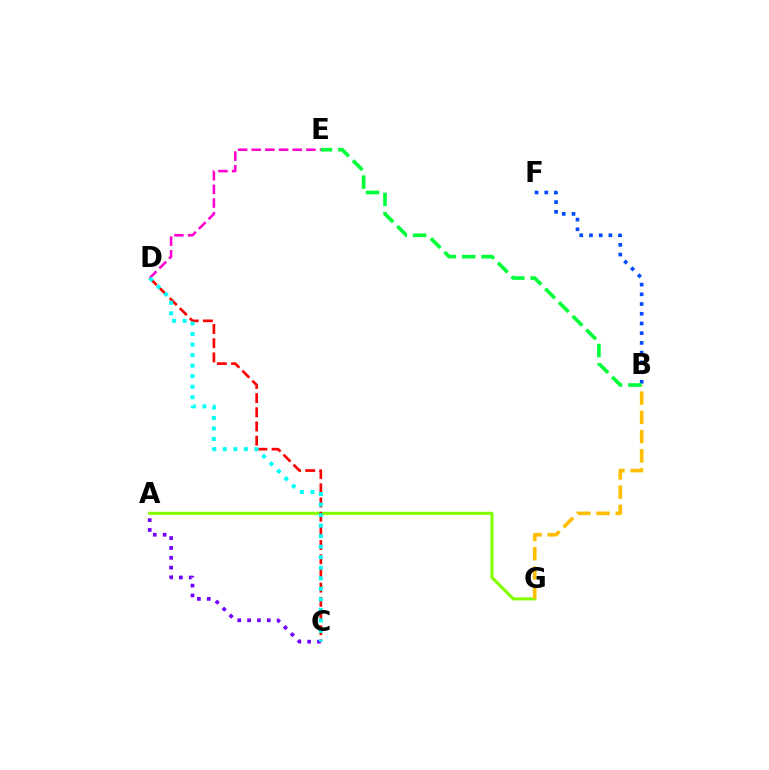{('B', 'F'): [{'color': '#004bff', 'line_style': 'dotted', 'thickness': 2.64}], ('A', 'G'): [{'color': '#84ff00', 'line_style': 'solid', 'thickness': 2.23}], ('B', 'G'): [{'color': '#ffbd00', 'line_style': 'dashed', 'thickness': 2.61}], ('C', 'D'): [{'color': '#ff0000', 'line_style': 'dashed', 'thickness': 1.93}, {'color': '#00fff6', 'line_style': 'dotted', 'thickness': 2.86}], ('D', 'E'): [{'color': '#ff00cf', 'line_style': 'dashed', 'thickness': 1.86}], ('A', 'C'): [{'color': '#7200ff', 'line_style': 'dotted', 'thickness': 2.67}], ('B', 'E'): [{'color': '#00ff39', 'line_style': 'dashed', 'thickness': 2.63}]}